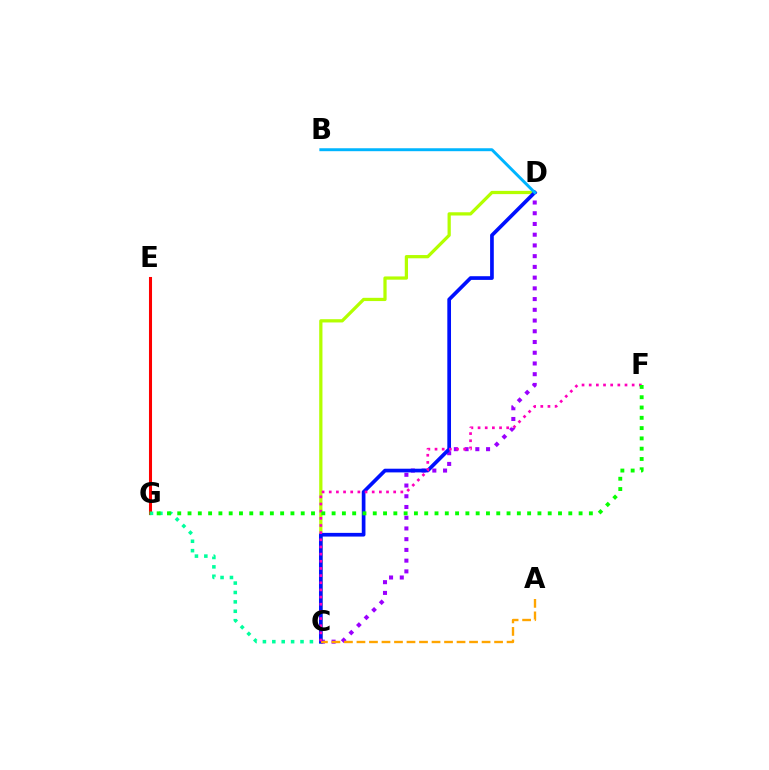{('C', 'D'): [{'color': '#b3ff00', 'line_style': 'solid', 'thickness': 2.34}, {'color': '#9b00ff', 'line_style': 'dotted', 'thickness': 2.92}, {'color': '#0010ff', 'line_style': 'solid', 'thickness': 2.66}], ('E', 'G'): [{'color': '#ff0000', 'line_style': 'solid', 'thickness': 2.2}], ('C', 'G'): [{'color': '#00ff9d', 'line_style': 'dotted', 'thickness': 2.55}], ('A', 'C'): [{'color': '#ffa500', 'line_style': 'dashed', 'thickness': 1.7}], ('B', 'D'): [{'color': '#00b5ff', 'line_style': 'solid', 'thickness': 2.12}], ('C', 'F'): [{'color': '#ff00bd', 'line_style': 'dotted', 'thickness': 1.95}], ('F', 'G'): [{'color': '#08ff00', 'line_style': 'dotted', 'thickness': 2.8}]}